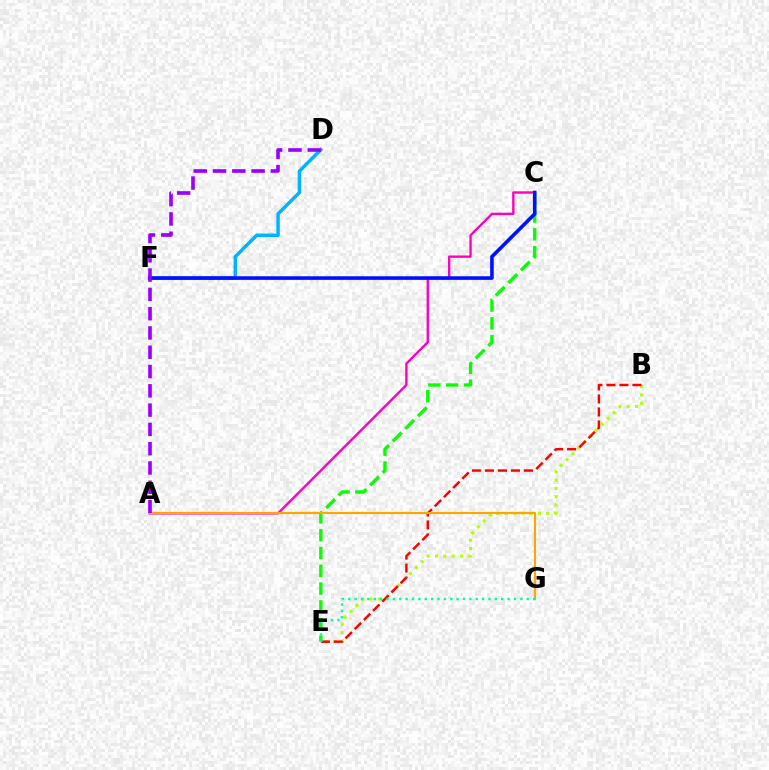{('B', 'E'): [{'color': '#b3ff00', 'line_style': 'dotted', 'thickness': 2.26}, {'color': '#ff0000', 'line_style': 'dashed', 'thickness': 1.77}], ('C', 'E'): [{'color': '#08ff00', 'line_style': 'dashed', 'thickness': 2.42}], ('A', 'C'): [{'color': '#ff00bd', 'line_style': 'solid', 'thickness': 1.71}], ('A', 'G'): [{'color': '#ffa500', 'line_style': 'solid', 'thickness': 1.54}], ('E', 'G'): [{'color': '#00ff9d', 'line_style': 'dotted', 'thickness': 1.73}], ('D', 'F'): [{'color': '#00b5ff', 'line_style': 'solid', 'thickness': 2.48}], ('C', 'F'): [{'color': '#0010ff', 'line_style': 'solid', 'thickness': 2.59}], ('A', 'D'): [{'color': '#9b00ff', 'line_style': 'dashed', 'thickness': 2.62}]}